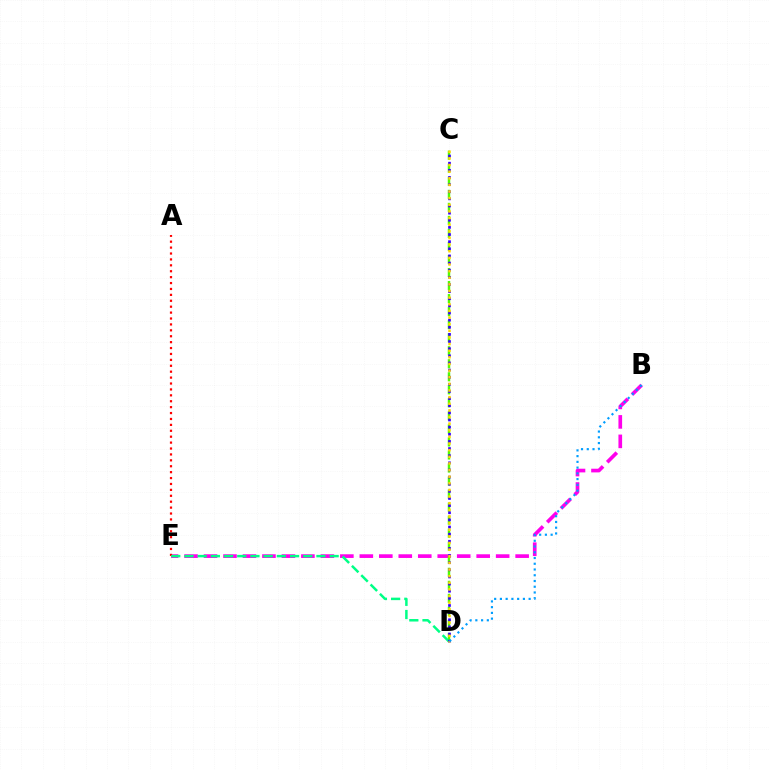{('B', 'E'): [{'color': '#ff00ed', 'line_style': 'dashed', 'thickness': 2.65}], ('C', 'D'): [{'color': '#4fff00', 'line_style': 'dashed', 'thickness': 1.77}, {'color': '#3700ff', 'line_style': 'dotted', 'thickness': 1.94}, {'color': '#ffd500', 'line_style': 'dotted', 'thickness': 1.8}], ('A', 'E'): [{'color': '#ff0000', 'line_style': 'dotted', 'thickness': 1.61}], ('D', 'E'): [{'color': '#00ff86', 'line_style': 'dashed', 'thickness': 1.79}], ('B', 'D'): [{'color': '#009eff', 'line_style': 'dotted', 'thickness': 1.56}]}